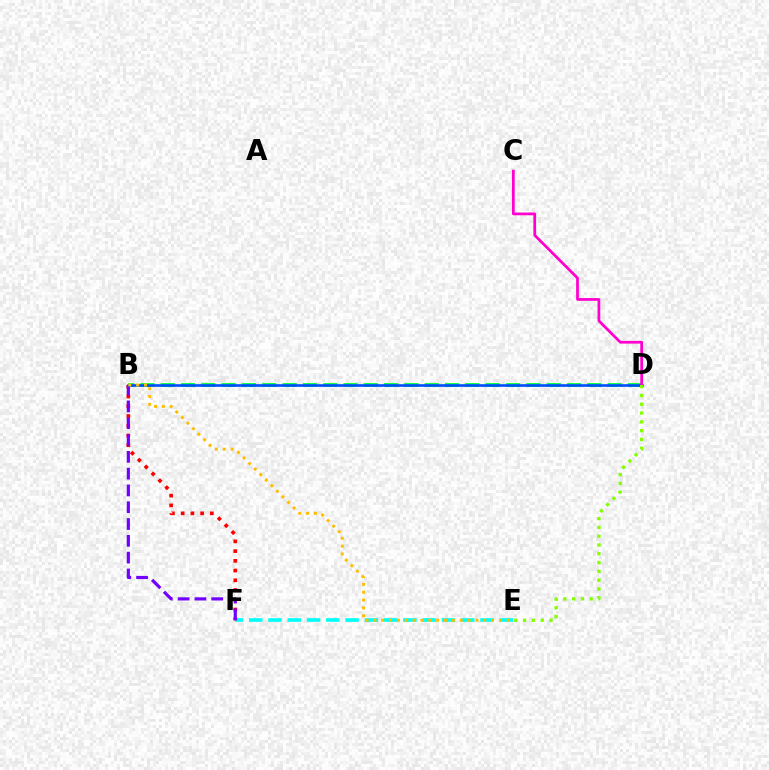{('B', 'D'): [{'color': '#00ff39', 'line_style': 'dashed', 'thickness': 2.76}, {'color': '#004bff', 'line_style': 'solid', 'thickness': 1.87}], ('E', 'F'): [{'color': '#00fff6', 'line_style': 'dashed', 'thickness': 2.62}], ('B', 'F'): [{'color': '#ff0000', 'line_style': 'dotted', 'thickness': 2.64}, {'color': '#7200ff', 'line_style': 'dashed', 'thickness': 2.28}], ('C', 'D'): [{'color': '#ff00cf', 'line_style': 'solid', 'thickness': 1.98}], ('D', 'E'): [{'color': '#84ff00', 'line_style': 'dotted', 'thickness': 2.39}], ('B', 'E'): [{'color': '#ffbd00', 'line_style': 'dotted', 'thickness': 2.13}]}